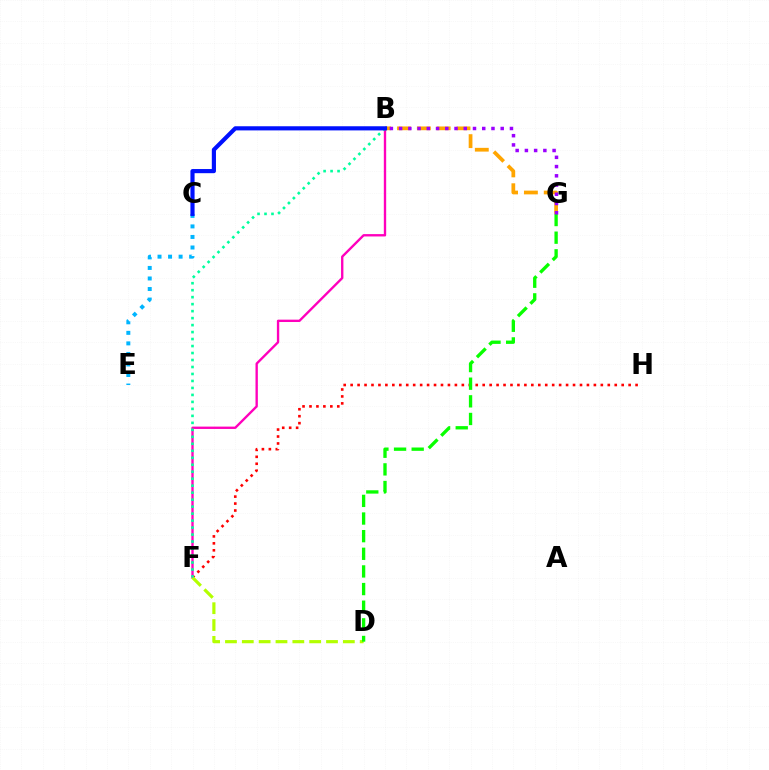{('F', 'H'): [{'color': '#ff0000', 'line_style': 'dotted', 'thickness': 1.89}], ('B', 'F'): [{'color': '#ff00bd', 'line_style': 'solid', 'thickness': 1.7}, {'color': '#00ff9d', 'line_style': 'dotted', 'thickness': 1.9}], ('C', 'E'): [{'color': '#00b5ff', 'line_style': 'dotted', 'thickness': 2.86}], ('D', 'F'): [{'color': '#b3ff00', 'line_style': 'dashed', 'thickness': 2.29}], ('B', 'G'): [{'color': '#ffa500', 'line_style': 'dashed', 'thickness': 2.69}, {'color': '#9b00ff', 'line_style': 'dotted', 'thickness': 2.51}], ('D', 'G'): [{'color': '#08ff00', 'line_style': 'dashed', 'thickness': 2.4}], ('B', 'C'): [{'color': '#0010ff', 'line_style': 'solid', 'thickness': 2.99}]}